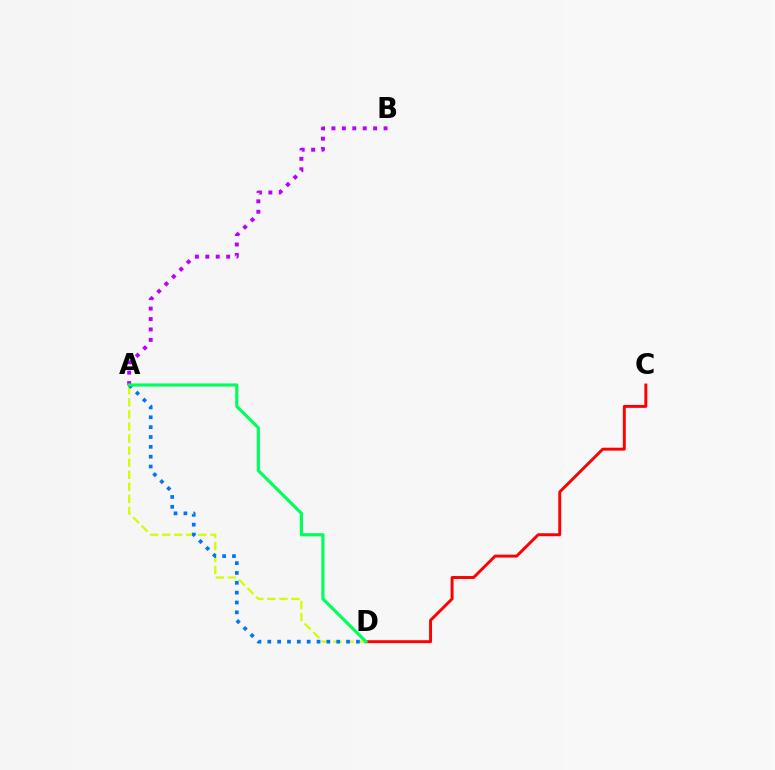{('A', 'D'): [{'color': '#d1ff00', 'line_style': 'dashed', 'thickness': 1.64}, {'color': '#0074ff', 'line_style': 'dotted', 'thickness': 2.68}, {'color': '#00ff5c', 'line_style': 'solid', 'thickness': 2.27}], ('C', 'D'): [{'color': '#ff0000', 'line_style': 'solid', 'thickness': 2.11}], ('A', 'B'): [{'color': '#b900ff', 'line_style': 'dotted', 'thickness': 2.83}]}